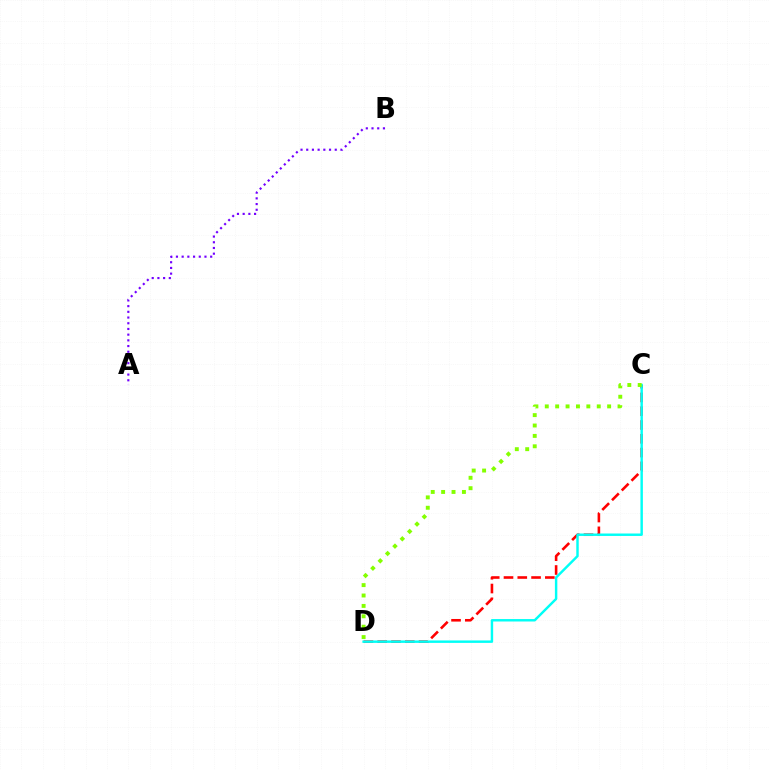{('C', 'D'): [{'color': '#ff0000', 'line_style': 'dashed', 'thickness': 1.87}, {'color': '#00fff6', 'line_style': 'solid', 'thickness': 1.76}, {'color': '#84ff00', 'line_style': 'dotted', 'thickness': 2.82}], ('A', 'B'): [{'color': '#7200ff', 'line_style': 'dotted', 'thickness': 1.55}]}